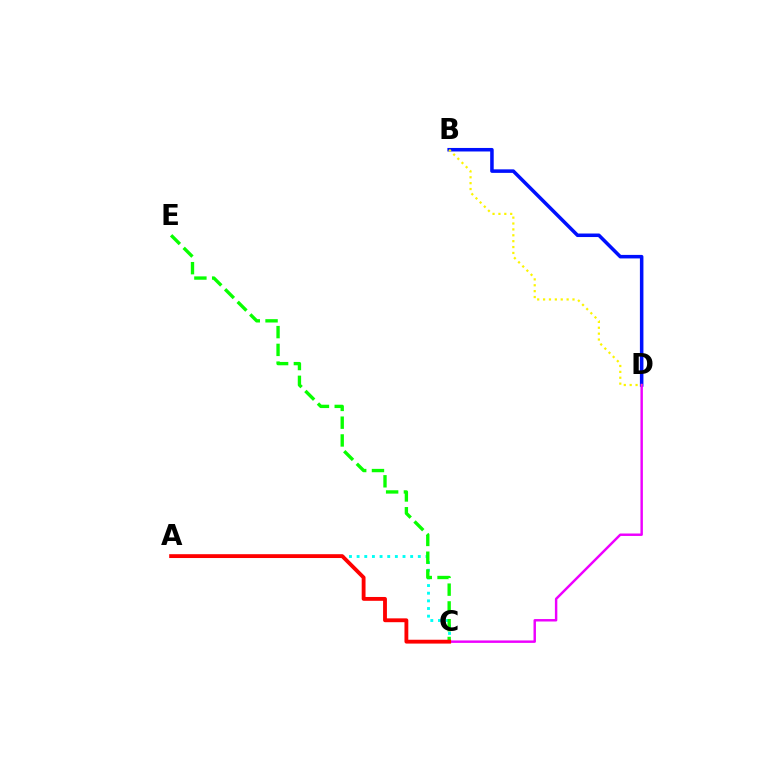{('B', 'D'): [{'color': '#0010ff', 'line_style': 'solid', 'thickness': 2.54}, {'color': '#fcf500', 'line_style': 'dotted', 'thickness': 1.6}], ('C', 'D'): [{'color': '#ee00ff', 'line_style': 'solid', 'thickness': 1.76}], ('A', 'C'): [{'color': '#00fff6', 'line_style': 'dotted', 'thickness': 2.08}, {'color': '#ff0000', 'line_style': 'solid', 'thickness': 2.77}], ('C', 'E'): [{'color': '#08ff00', 'line_style': 'dashed', 'thickness': 2.41}]}